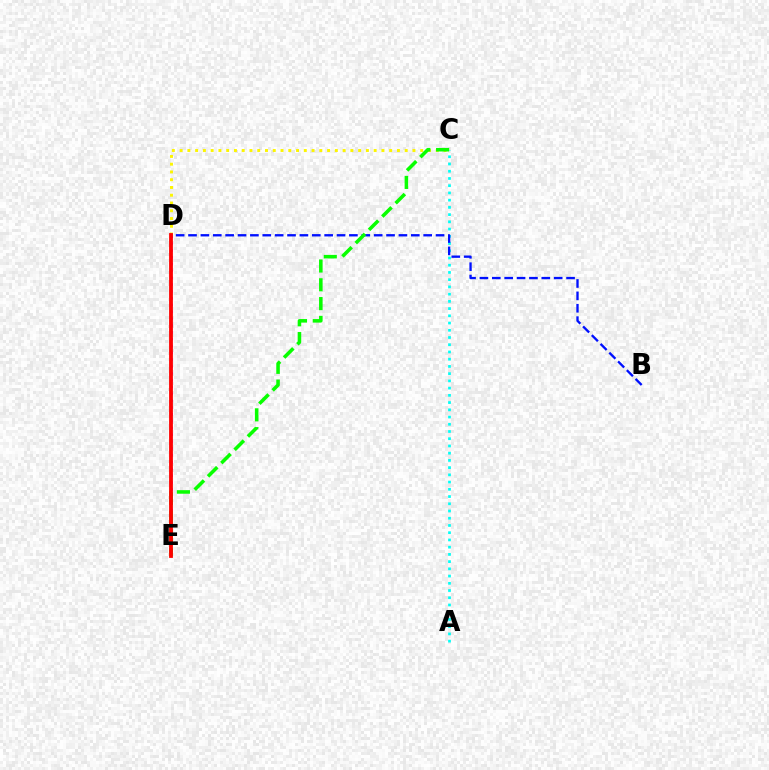{('C', 'D'): [{'color': '#fcf500', 'line_style': 'dotted', 'thickness': 2.11}], ('D', 'E'): [{'color': '#ee00ff', 'line_style': 'dotted', 'thickness': 1.85}, {'color': '#ff0000', 'line_style': 'solid', 'thickness': 2.73}], ('A', 'C'): [{'color': '#00fff6', 'line_style': 'dotted', 'thickness': 1.96}], ('B', 'D'): [{'color': '#0010ff', 'line_style': 'dashed', 'thickness': 1.68}], ('C', 'E'): [{'color': '#08ff00', 'line_style': 'dashed', 'thickness': 2.55}]}